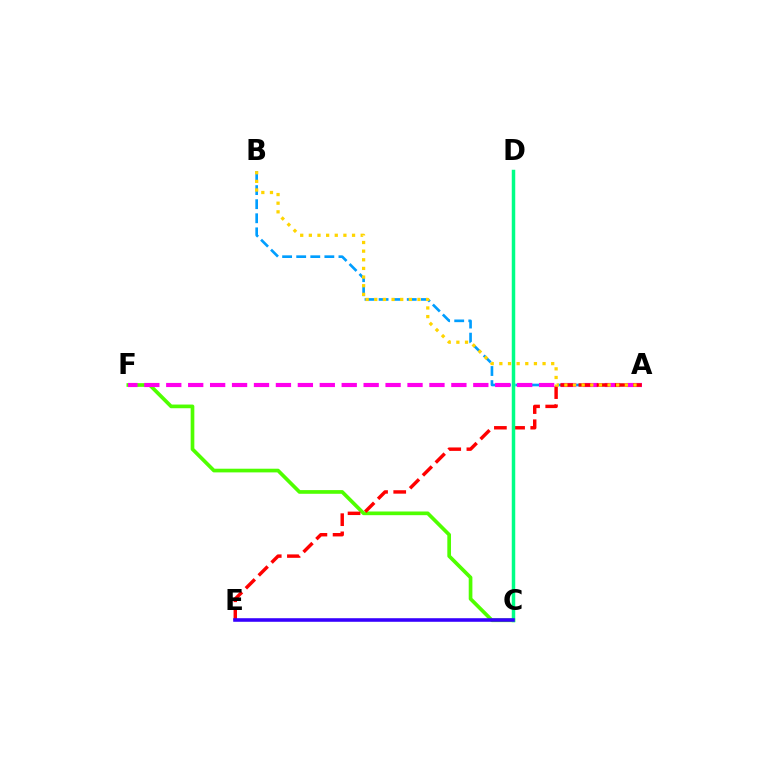{('C', 'F'): [{'color': '#4fff00', 'line_style': 'solid', 'thickness': 2.65}], ('A', 'B'): [{'color': '#009eff', 'line_style': 'dashed', 'thickness': 1.91}, {'color': '#ffd500', 'line_style': 'dotted', 'thickness': 2.35}], ('A', 'F'): [{'color': '#ff00ed', 'line_style': 'dashed', 'thickness': 2.98}], ('A', 'E'): [{'color': '#ff0000', 'line_style': 'dashed', 'thickness': 2.47}], ('C', 'D'): [{'color': '#00ff86', 'line_style': 'solid', 'thickness': 2.5}], ('C', 'E'): [{'color': '#3700ff', 'line_style': 'solid', 'thickness': 2.57}]}